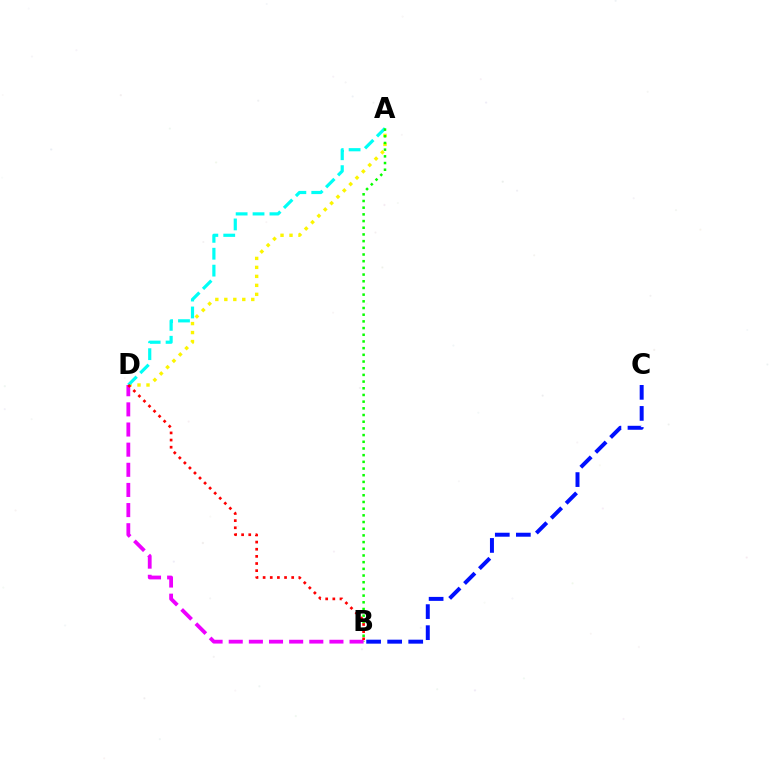{('A', 'D'): [{'color': '#fcf500', 'line_style': 'dotted', 'thickness': 2.44}, {'color': '#00fff6', 'line_style': 'dashed', 'thickness': 2.3}], ('A', 'B'): [{'color': '#08ff00', 'line_style': 'dotted', 'thickness': 1.82}], ('B', 'D'): [{'color': '#ee00ff', 'line_style': 'dashed', 'thickness': 2.74}, {'color': '#ff0000', 'line_style': 'dotted', 'thickness': 1.94}], ('B', 'C'): [{'color': '#0010ff', 'line_style': 'dashed', 'thickness': 2.86}]}